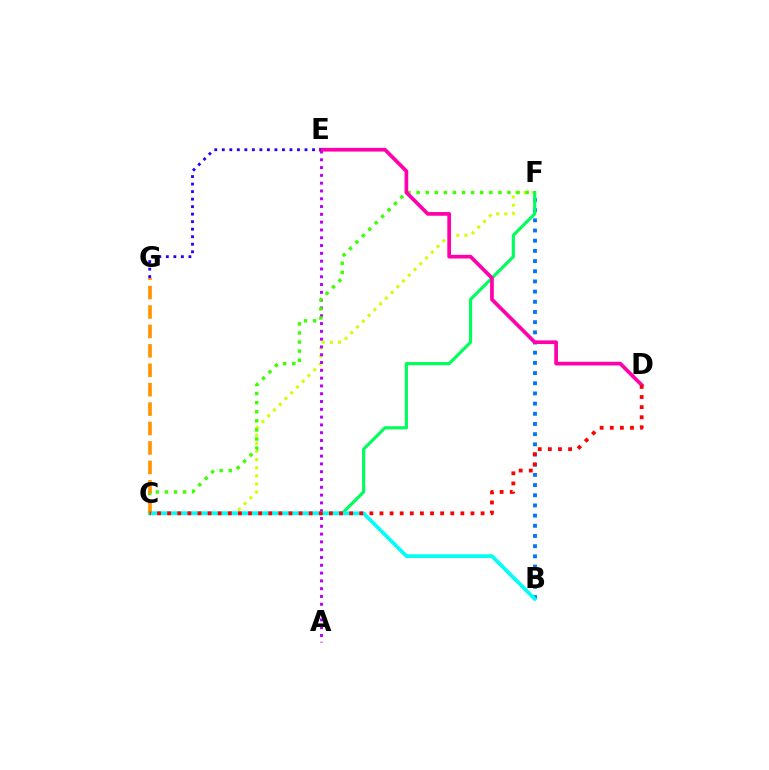{('C', 'F'): [{'color': '#d1ff00', 'line_style': 'dotted', 'thickness': 2.21}, {'color': '#00ff5c', 'line_style': 'solid', 'thickness': 2.27}, {'color': '#3dff00', 'line_style': 'dotted', 'thickness': 2.47}], ('B', 'F'): [{'color': '#0074ff', 'line_style': 'dotted', 'thickness': 2.77}], ('A', 'E'): [{'color': '#b900ff', 'line_style': 'dotted', 'thickness': 2.12}], ('B', 'C'): [{'color': '#00fff6', 'line_style': 'solid', 'thickness': 2.66}], ('C', 'G'): [{'color': '#ff9400', 'line_style': 'dashed', 'thickness': 2.64}], ('D', 'E'): [{'color': '#ff00ac', 'line_style': 'solid', 'thickness': 2.66}], ('E', 'G'): [{'color': '#2500ff', 'line_style': 'dotted', 'thickness': 2.04}], ('C', 'D'): [{'color': '#ff0000', 'line_style': 'dotted', 'thickness': 2.75}]}